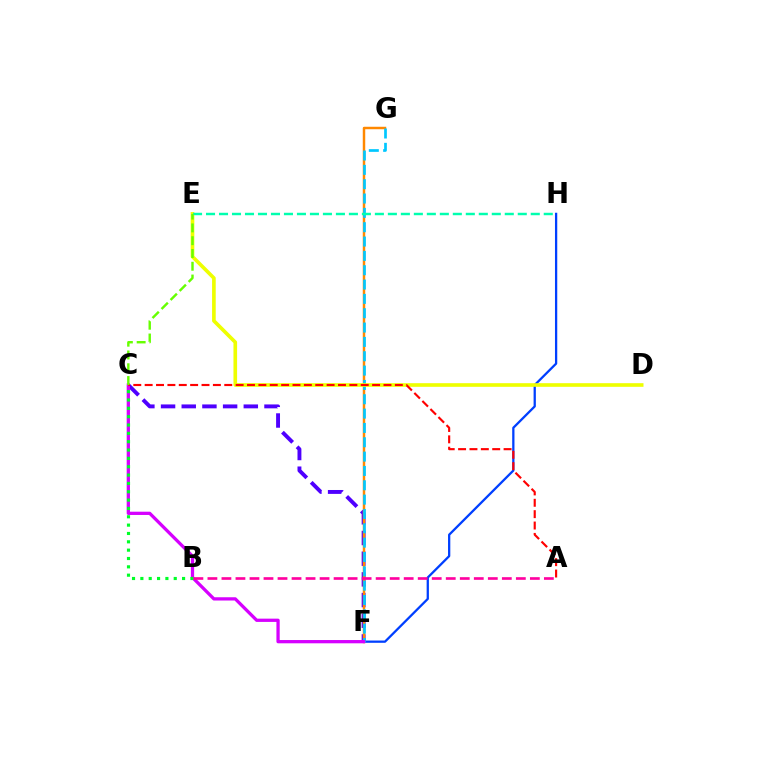{('C', 'F'): [{'color': '#4f00ff', 'line_style': 'dashed', 'thickness': 2.81}, {'color': '#d600ff', 'line_style': 'solid', 'thickness': 2.35}], ('F', 'H'): [{'color': '#003fff', 'line_style': 'solid', 'thickness': 1.64}], ('F', 'G'): [{'color': '#ff8800', 'line_style': 'solid', 'thickness': 1.78}, {'color': '#00c7ff', 'line_style': 'dashed', 'thickness': 1.95}], ('B', 'C'): [{'color': '#00ff27', 'line_style': 'dotted', 'thickness': 2.27}], ('D', 'E'): [{'color': '#eeff00', 'line_style': 'solid', 'thickness': 2.62}], ('E', 'H'): [{'color': '#00ffaf', 'line_style': 'dashed', 'thickness': 1.76}], ('A', 'C'): [{'color': '#ff0000', 'line_style': 'dashed', 'thickness': 1.54}], ('A', 'B'): [{'color': '#ff00a0', 'line_style': 'dashed', 'thickness': 1.9}], ('C', 'E'): [{'color': '#66ff00', 'line_style': 'dashed', 'thickness': 1.74}]}